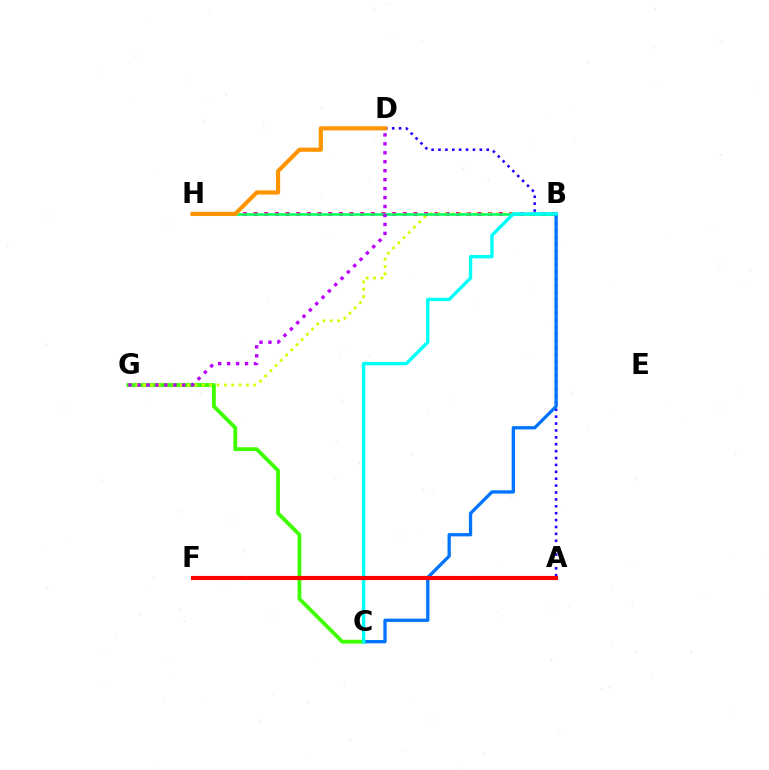{('C', 'G'): [{'color': '#3dff00', 'line_style': 'solid', 'thickness': 2.75}], ('A', 'D'): [{'color': '#2500ff', 'line_style': 'dotted', 'thickness': 1.87}], ('B', 'H'): [{'color': '#ff00ac', 'line_style': 'dotted', 'thickness': 2.9}, {'color': '#00ff5c', 'line_style': 'solid', 'thickness': 1.82}], ('B', 'G'): [{'color': '#d1ff00', 'line_style': 'dotted', 'thickness': 2.0}], ('B', 'C'): [{'color': '#0074ff', 'line_style': 'solid', 'thickness': 2.37}, {'color': '#00fff6', 'line_style': 'solid', 'thickness': 2.43}], ('D', 'G'): [{'color': '#b900ff', 'line_style': 'dotted', 'thickness': 2.43}], ('D', 'H'): [{'color': '#ff9400', 'line_style': 'solid', 'thickness': 2.99}], ('A', 'F'): [{'color': '#ff0000', 'line_style': 'solid', 'thickness': 2.98}]}